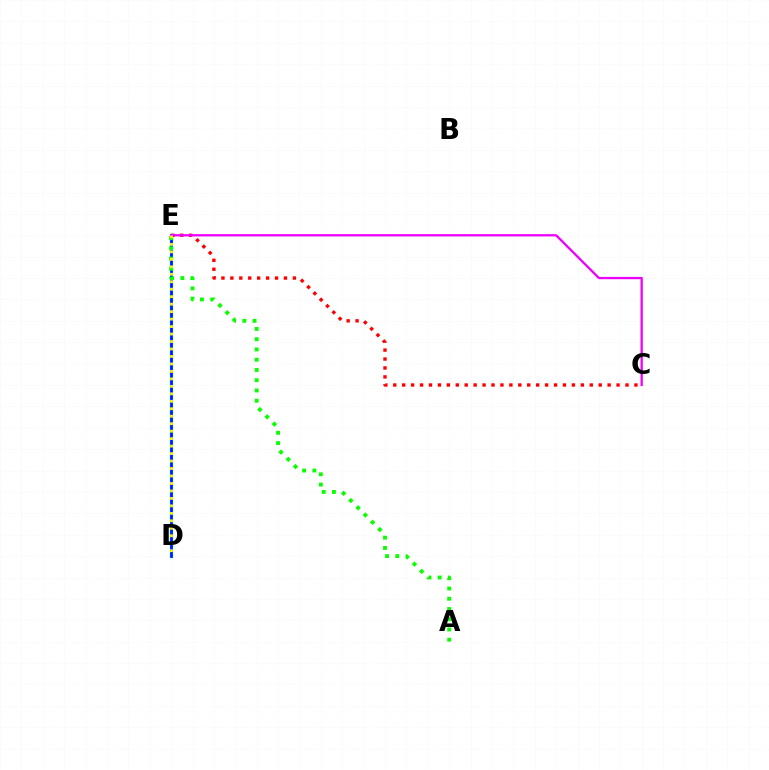{('C', 'E'): [{'color': '#ff0000', 'line_style': 'dotted', 'thickness': 2.43}, {'color': '#ee00ff', 'line_style': 'solid', 'thickness': 1.66}], ('D', 'E'): [{'color': '#00fff6', 'line_style': 'solid', 'thickness': 2.36}, {'color': '#0010ff', 'line_style': 'solid', 'thickness': 1.9}, {'color': '#fcf500', 'line_style': 'dotted', 'thickness': 2.03}], ('A', 'E'): [{'color': '#08ff00', 'line_style': 'dotted', 'thickness': 2.78}]}